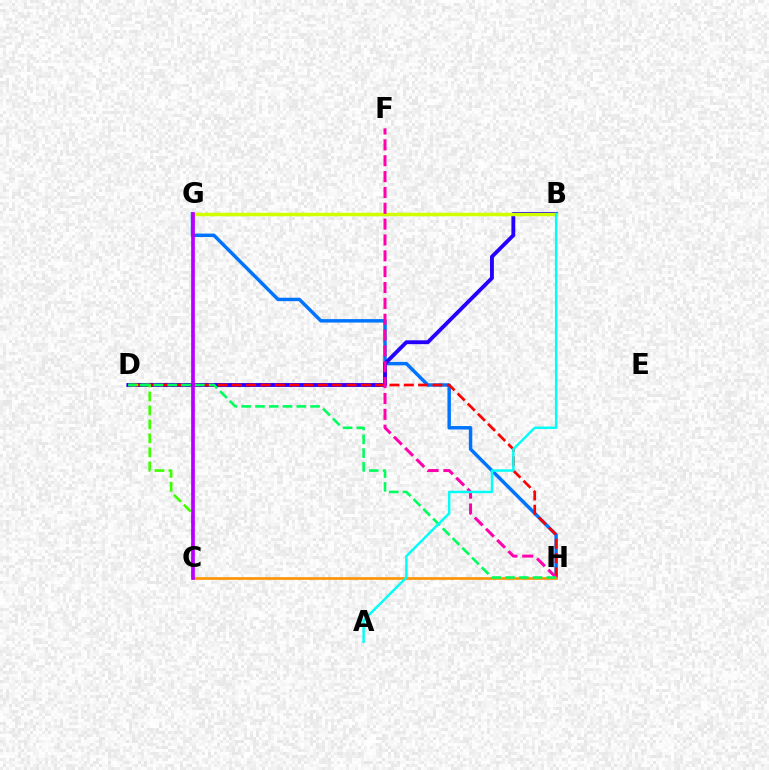{('G', 'H'): [{'color': '#0074ff', 'line_style': 'solid', 'thickness': 2.48}], ('B', 'D'): [{'color': '#2500ff', 'line_style': 'solid', 'thickness': 2.78}], ('B', 'G'): [{'color': '#d1ff00', 'line_style': 'solid', 'thickness': 2.52}], ('D', 'H'): [{'color': '#ff0000', 'line_style': 'dashed', 'thickness': 1.95}, {'color': '#00ff5c', 'line_style': 'dashed', 'thickness': 1.87}], ('F', 'H'): [{'color': '#ff00ac', 'line_style': 'dashed', 'thickness': 2.15}], ('C', 'H'): [{'color': '#ff9400', 'line_style': 'solid', 'thickness': 1.9}], ('C', 'D'): [{'color': '#3dff00', 'line_style': 'dashed', 'thickness': 1.9}], ('C', 'G'): [{'color': '#b900ff', 'line_style': 'solid', 'thickness': 2.67}], ('A', 'B'): [{'color': '#00fff6', 'line_style': 'solid', 'thickness': 1.76}]}